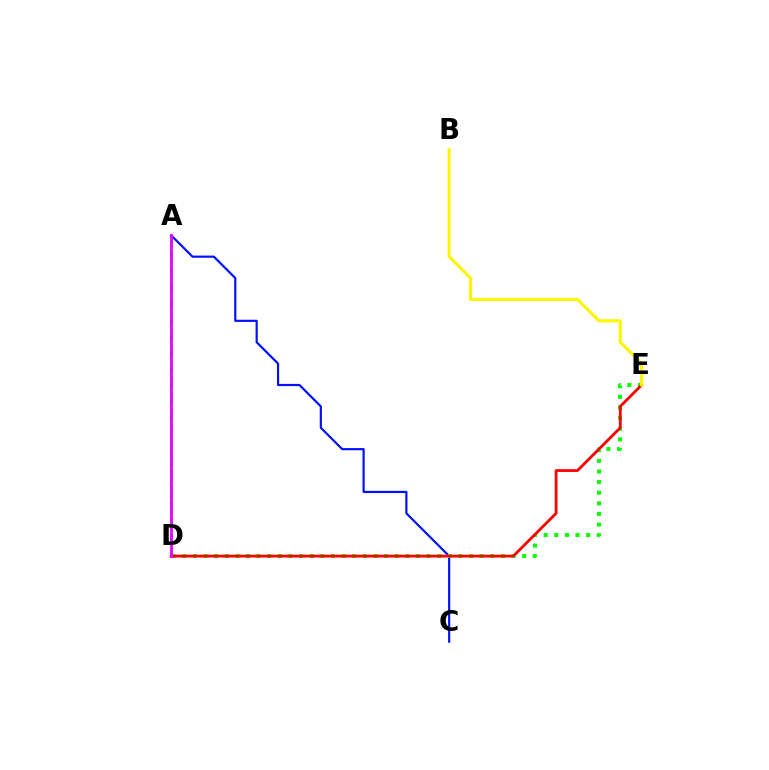{('A', 'D'): [{'color': '#00fff6', 'line_style': 'dashed', 'thickness': 2.13}, {'color': '#ee00ff', 'line_style': 'solid', 'thickness': 2.01}], ('A', 'C'): [{'color': '#0010ff', 'line_style': 'solid', 'thickness': 1.57}], ('D', 'E'): [{'color': '#08ff00', 'line_style': 'dotted', 'thickness': 2.89}, {'color': '#ff0000', 'line_style': 'solid', 'thickness': 2.01}], ('B', 'E'): [{'color': '#fcf500', 'line_style': 'solid', 'thickness': 2.24}]}